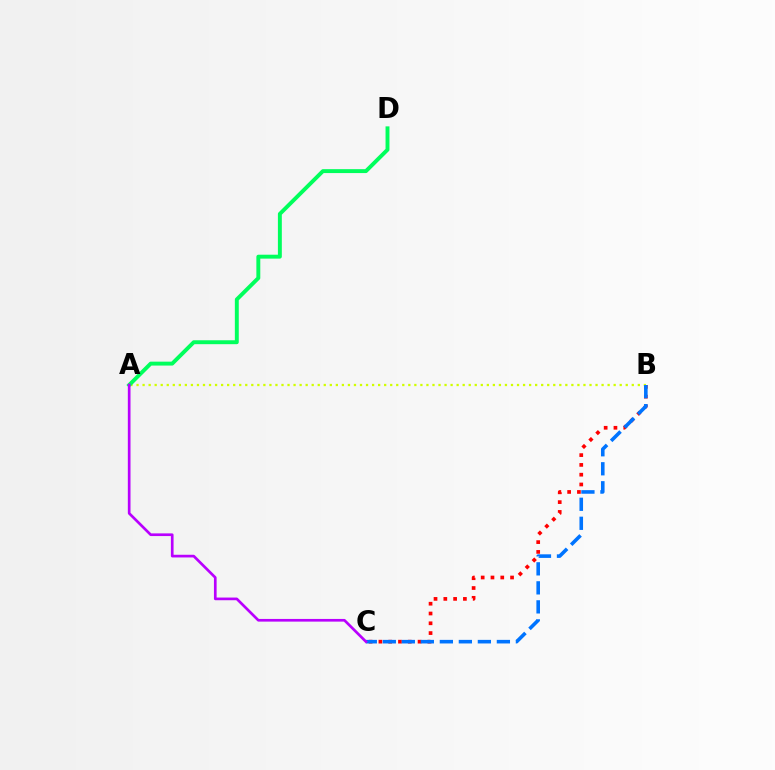{('B', 'C'): [{'color': '#ff0000', 'line_style': 'dotted', 'thickness': 2.66}, {'color': '#0074ff', 'line_style': 'dashed', 'thickness': 2.58}], ('A', 'B'): [{'color': '#d1ff00', 'line_style': 'dotted', 'thickness': 1.64}], ('A', 'D'): [{'color': '#00ff5c', 'line_style': 'solid', 'thickness': 2.82}], ('A', 'C'): [{'color': '#b900ff', 'line_style': 'solid', 'thickness': 1.93}]}